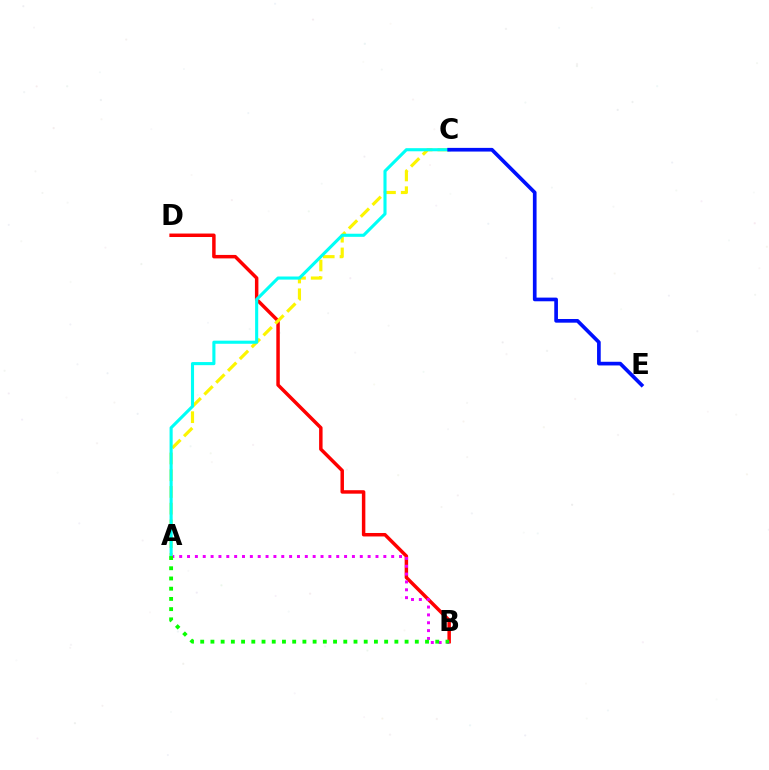{('B', 'D'): [{'color': '#ff0000', 'line_style': 'solid', 'thickness': 2.5}], ('A', 'B'): [{'color': '#ee00ff', 'line_style': 'dotted', 'thickness': 2.13}, {'color': '#08ff00', 'line_style': 'dotted', 'thickness': 2.78}], ('A', 'C'): [{'color': '#fcf500', 'line_style': 'dashed', 'thickness': 2.27}, {'color': '#00fff6', 'line_style': 'solid', 'thickness': 2.23}], ('C', 'E'): [{'color': '#0010ff', 'line_style': 'solid', 'thickness': 2.65}]}